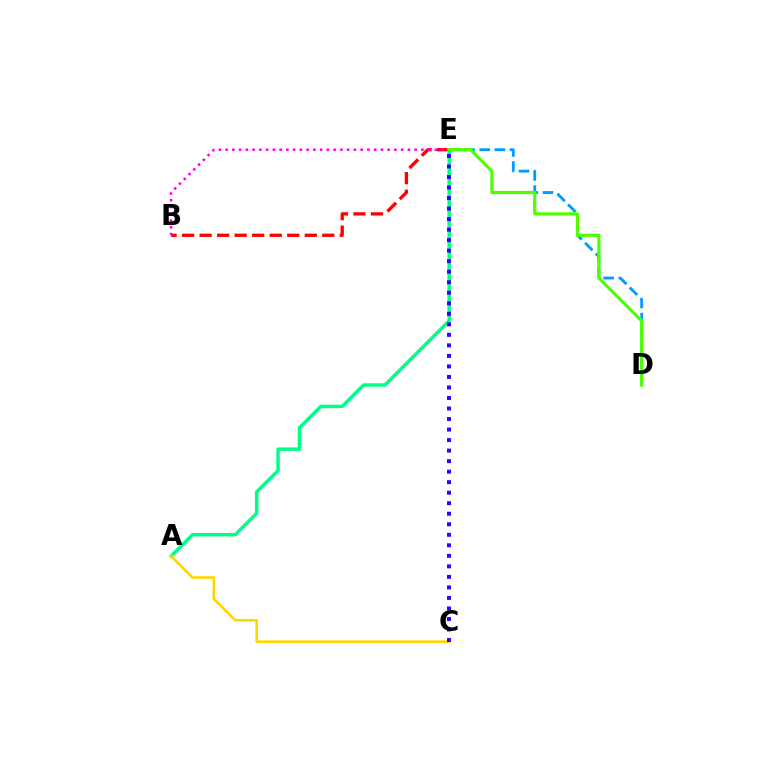{('B', 'E'): [{'color': '#ff0000', 'line_style': 'dashed', 'thickness': 2.38}, {'color': '#ff00ed', 'line_style': 'dotted', 'thickness': 1.83}], ('A', 'E'): [{'color': '#00ff86', 'line_style': 'solid', 'thickness': 2.51}], ('A', 'C'): [{'color': '#ffd500', 'line_style': 'solid', 'thickness': 1.87}], ('D', 'E'): [{'color': '#009eff', 'line_style': 'dashed', 'thickness': 2.06}, {'color': '#4fff00', 'line_style': 'solid', 'thickness': 2.32}], ('C', 'E'): [{'color': '#3700ff', 'line_style': 'dotted', 'thickness': 2.86}]}